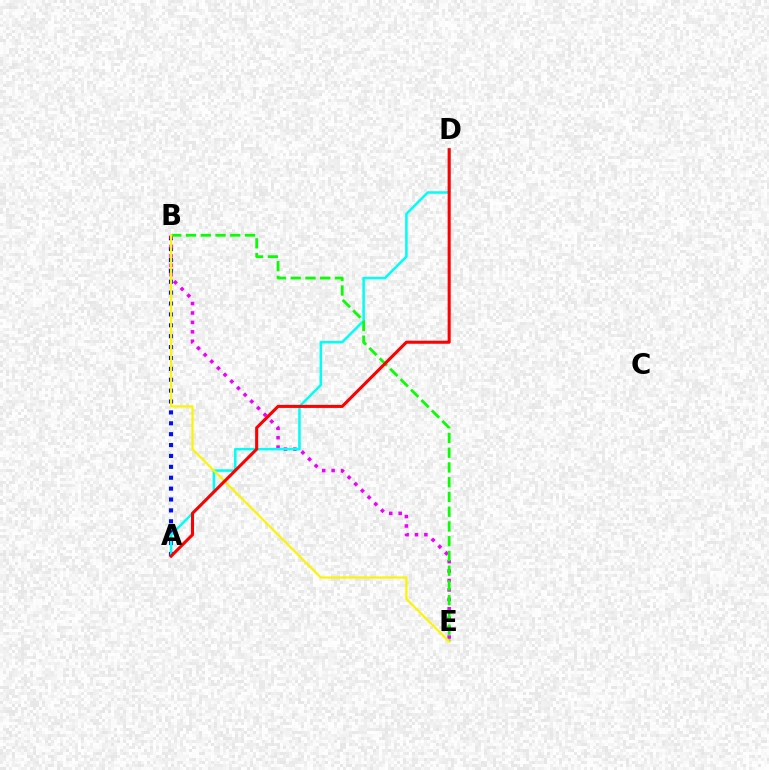{('A', 'B'): [{'color': '#0010ff', 'line_style': 'dotted', 'thickness': 2.96}], ('B', 'E'): [{'color': '#ee00ff', 'line_style': 'dotted', 'thickness': 2.56}, {'color': '#08ff00', 'line_style': 'dashed', 'thickness': 2.0}, {'color': '#fcf500', 'line_style': 'solid', 'thickness': 1.57}], ('A', 'D'): [{'color': '#00fff6', 'line_style': 'solid', 'thickness': 1.82}, {'color': '#ff0000', 'line_style': 'solid', 'thickness': 2.21}]}